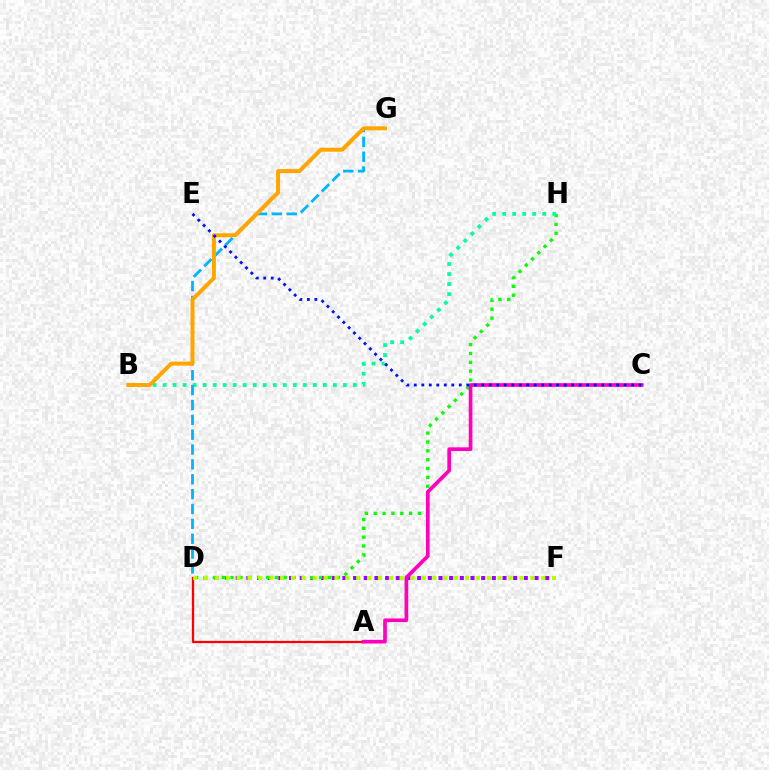{('D', 'F'): [{'color': '#9b00ff', 'line_style': 'dotted', 'thickness': 2.9}, {'color': '#b3ff00', 'line_style': 'dotted', 'thickness': 2.96}], ('D', 'H'): [{'color': '#08ff00', 'line_style': 'dotted', 'thickness': 2.41}], ('A', 'D'): [{'color': '#ff0000', 'line_style': 'solid', 'thickness': 1.63}], ('B', 'H'): [{'color': '#00ff9d', 'line_style': 'dotted', 'thickness': 2.72}], ('A', 'C'): [{'color': '#ff00bd', 'line_style': 'solid', 'thickness': 2.65}], ('D', 'G'): [{'color': '#00b5ff', 'line_style': 'dashed', 'thickness': 2.02}], ('B', 'G'): [{'color': '#ffa500', 'line_style': 'solid', 'thickness': 2.88}], ('C', 'E'): [{'color': '#0010ff', 'line_style': 'dotted', 'thickness': 2.04}]}